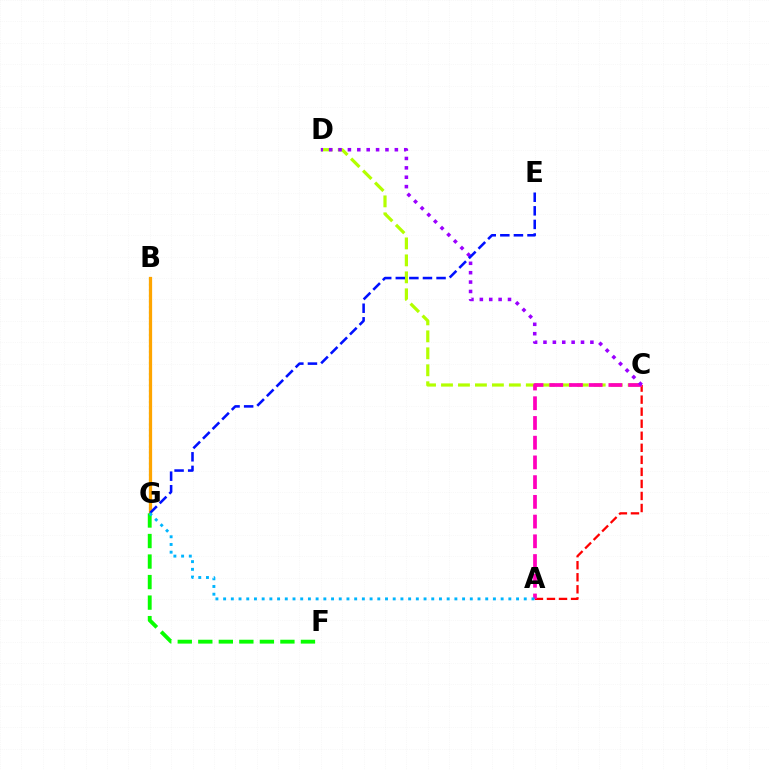{('A', 'C'): [{'color': '#ff0000', 'line_style': 'dashed', 'thickness': 1.64}, {'color': '#ff00bd', 'line_style': 'dashed', 'thickness': 2.68}], ('B', 'G'): [{'color': '#00ff9d', 'line_style': 'dotted', 'thickness': 1.52}, {'color': '#ffa500', 'line_style': 'solid', 'thickness': 2.34}], ('C', 'D'): [{'color': '#b3ff00', 'line_style': 'dashed', 'thickness': 2.3}, {'color': '#9b00ff', 'line_style': 'dotted', 'thickness': 2.55}], ('F', 'G'): [{'color': '#08ff00', 'line_style': 'dashed', 'thickness': 2.79}], ('E', 'G'): [{'color': '#0010ff', 'line_style': 'dashed', 'thickness': 1.85}], ('A', 'G'): [{'color': '#00b5ff', 'line_style': 'dotted', 'thickness': 2.09}]}